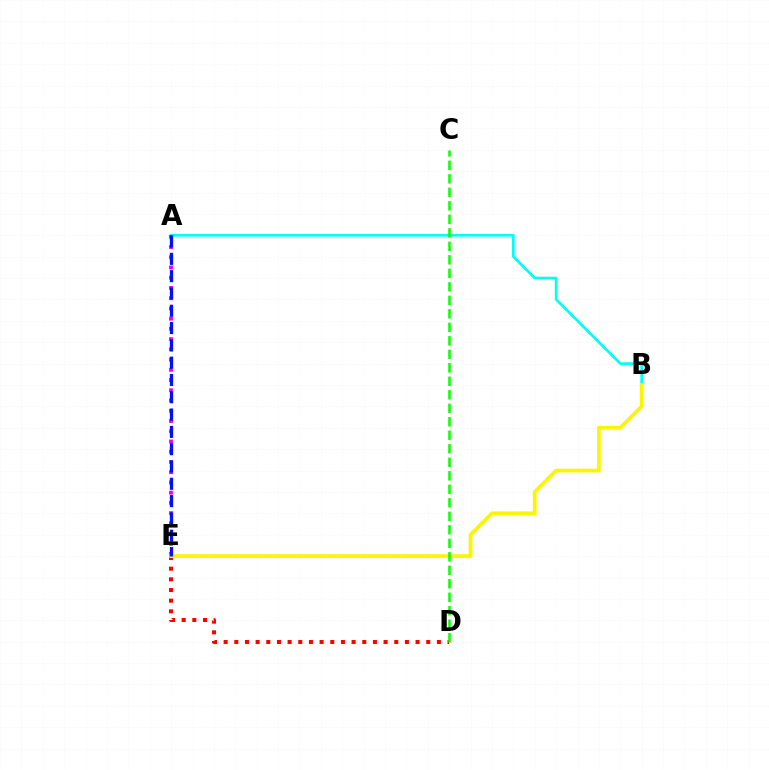{('A', 'B'): [{'color': '#00fff6', 'line_style': 'solid', 'thickness': 1.91}], ('A', 'E'): [{'color': '#ee00ff', 'line_style': 'dotted', 'thickness': 2.78}, {'color': '#0010ff', 'line_style': 'dashed', 'thickness': 2.35}], ('D', 'E'): [{'color': '#ff0000', 'line_style': 'dotted', 'thickness': 2.9}], ('B', 'E'): [{'color': '#fcf500', 'line_style': 'solid', 'thickness': 2.7}], ('C', 'D'): [{'color': '#08ff00', 'line_style': 'dashed', 'thickness': 1.83}]}